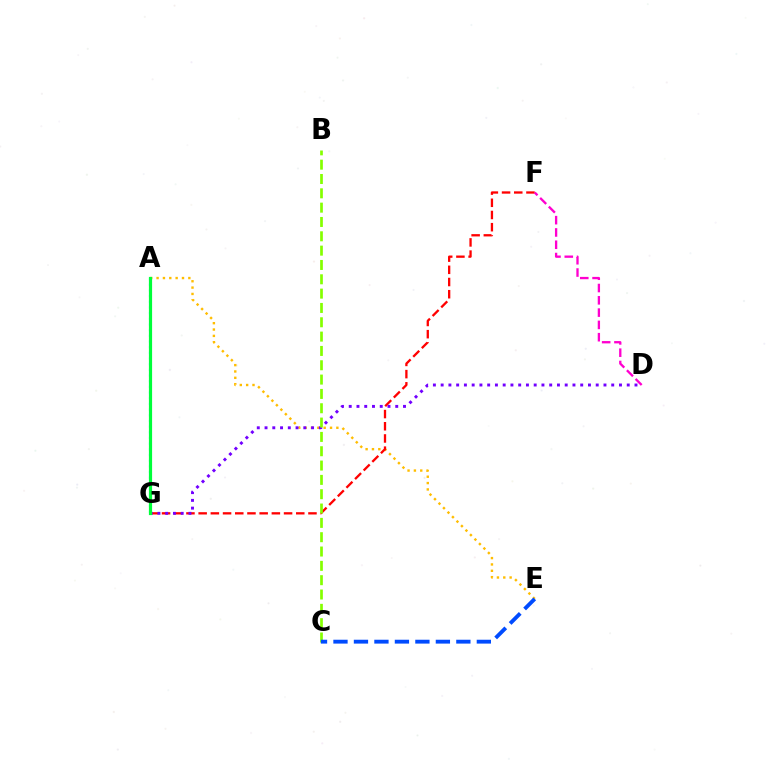{('A', 'E'): [{'color': '#ffbd00', 'line_style': 'dotted', 'thickness': 1.73}], ('A', 'G'): [{'color': '#00fff6', 'line_style': 'dotted', 'thickness': 1.54}, {'color': '#00ff39', 'line_style': 'solid', 'thickness': 2.3}], ('F', 'G'): [{'color': '#ff0000', 'line_style': 'dashed', 'thickness': 1.66}], ('D', 'G'): [{'color': '#7200ff', 'line_style': 'dotted', 'thickness': 2.11}], ('B', 'C'): [{'color': '#84ff00', 'line_style': 'dashed', 'thickness': 1.95}], ('C', 'E'): [{'color': '#004bff', 'line_style': 'dashed', 'thickness': 2.78}], ('D', 'F'): [{'color': '#ff00cf', 'line_style': 'dashed', 'thickness': 1.67}]}